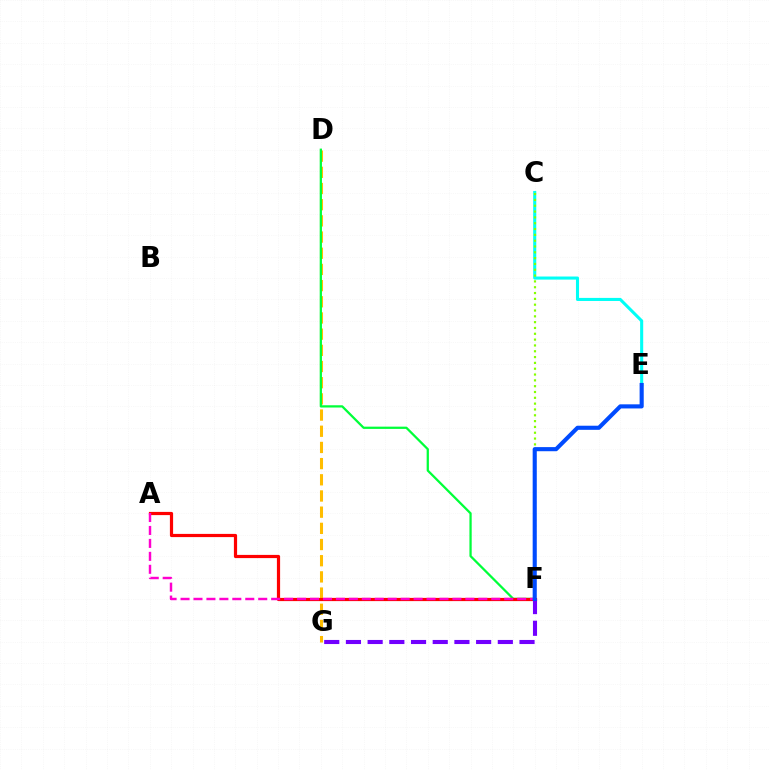{('C', 'E'): [{'color': '#00fff6', 'line_style': 'solid', 'thickness': 2.21}], ('D', 'G'): [{'color': '#ffbd00', 'line_style': 'dashed', 'thickness': 2.2}], ('D', 'F'): [{'color': '#00ff39', 'line_style': 'solid', 'thickness': 1.63}], ('A', 'F'): [{'color': '#ff0000', 'line_style': 'solid', 'thickness': 2.31}, {'color': '#ff00cf', 'line_style': 'dashed', 'thickness': 1.76}], ('F', 'G'): [{'color': '#7200ff', 'line_style': 'dashed', 'thickness': 2.95}], ('C', 'F'): [{'color': '#84ff00', 'line_style': 'dotted', 'thickness': 1.58}], ('E', 'F'): [{'color': '#004bff', 'line_style': 'solid', 'thickness': 2.96}]}